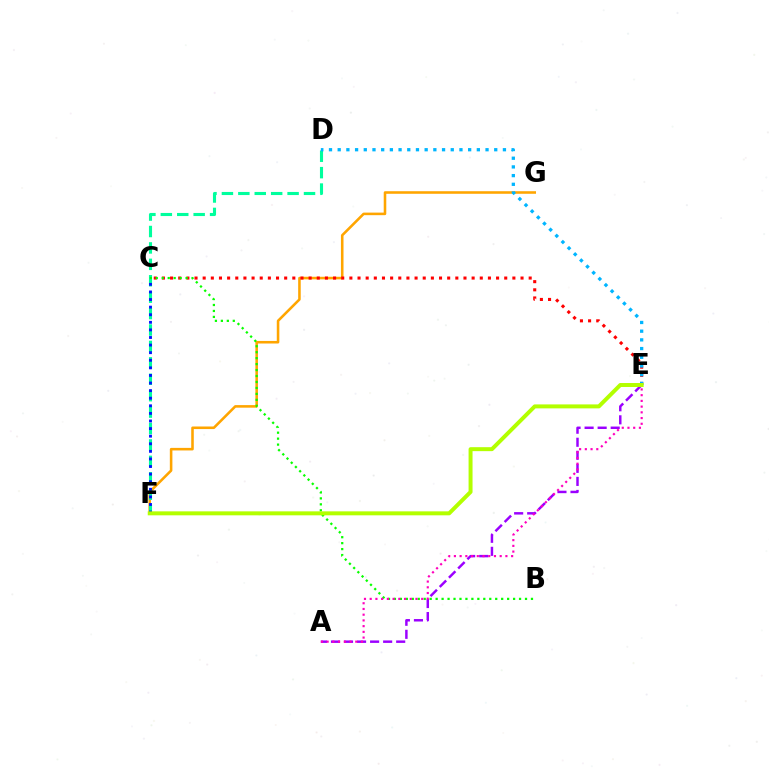{('F', 'G'): [{'color': '#ffa500', 'line_style': 'solid', 'thickness': 1.85}], ('C', 'E'): [{'color': '#ff0000', 'line_style': 'dotted', 'thickness': 2.21}], ('A', 'E'): [{'color': '#9b00ff', 'line_style': 'dashed', 'thickness': 1.77}, {'color': '#ff00bd', 'line_style': 'dotted', 'thickness': 1.55}], ('D', 'F'): [{'color': '#00ff9d', 'line_style': 'dashed', 'thickness': 2.23}], ('D', 'E'): [{'color': '#00b5ff', 'line_style': 'dotted', 'thickness': 2.36}], ('C', 'F'): [{'color': '#0010ff', 'line_style': 'dotted', 'thickness': 2.06}], ('B', 'C'): [{'color': '#08ff00', 'line_style': 'dotted', 'thickness': 1.62}], ('E', 'F'): [{'color': '#b3ff00', 'line_style': 'solid', 'thickness': 2.85}]}